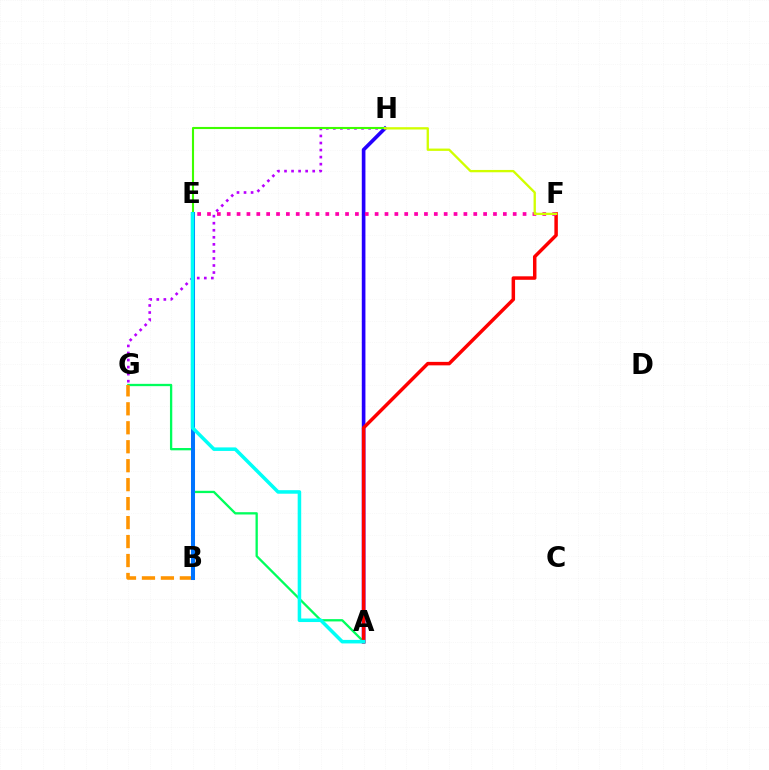{('G', 'H'): [{'color': '#b900ff', 'line_style': 'dotted', 'thickness': 1.91}], ('A', 'G'): [{'color': '#00ff5c', 'line_style': 'solid', 'thickness': 1.66}], ('A', 'H'): [{'color': '#2500ff', 'line_style': 'solid', 'thickness': 2.63}], ('A', 'F'): [{'color': '#ff0000', 'line_style': 'solid', 'thickness': 2.5}], ('E', 'F'): [{'color': '#ff00ac', 'line_style': 'dotted', 'thickness': 2.68}], ('B', 'G'): [{'color': '#ff9400', 'line_style': 'dashed', 'thickness': 2.58}], ('E', 'H'): [{'color': '#3dff00', 'line_style': 'solid', 'thickness': 1.52}], ('F', 'H'): [{'color': '#d1ff00', 'line_style': 'solid', 'thickness': 1.67}], ('B', 'E'): [{'color': '#0074ff', 'line_style': 'solid', 'thickness': 2.9}], ('A', 'E'): [{'color': '#00fff6', 'line_style': 'solid', 'thickness': 2.54}]}